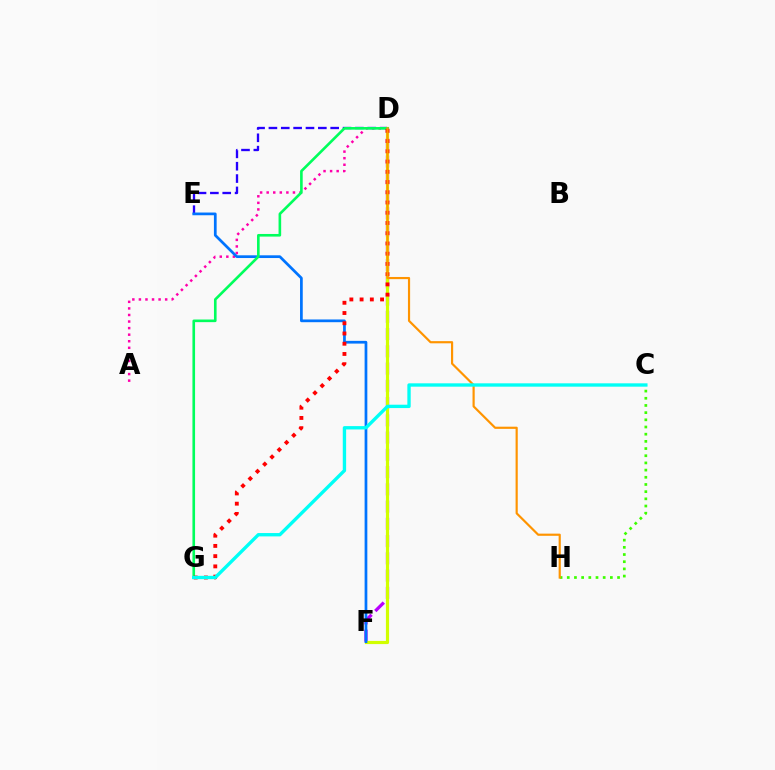{('D', 'F'): [{'color': '#b900ff', 'line_style': 'dashed', 'thickness': 2.34}, {'color': '#d1ff00', 'line_style': 'solid', 'thickness': 2.29}], ('A', 'D'): [{'color': '#ff00ac', 'line_style': 'dotted', 'thickness': 1.78}], ('D', 'E'): [{'color': '#2500ff', 'line_style': 'dashed', 'thickness': 1.68}], ('C', 'H'): [{'color': '#3dff00', 'line_style': 'dotted', 'thickness': 1.95}], ('E', 'F'): [{'color': '#0074ff', 'line_style': 'solid', 'thickness': 1.96}], ('D', 'G'): [{'color': '#00ff5c', 'line_style': 'solid', 'thickness': 1.89}, {'color': '#ff0000', 'line_style': 'dotted', 'thickness': 2.78}], ('D', 'H'): [{'color': '#ff9400', 'line_style': 'solid', 'thickness': 1.57}], ('C', 'G'): [{'color': '#00fff6', 'line_style': 'solid', 'thickness': 2.42}]}